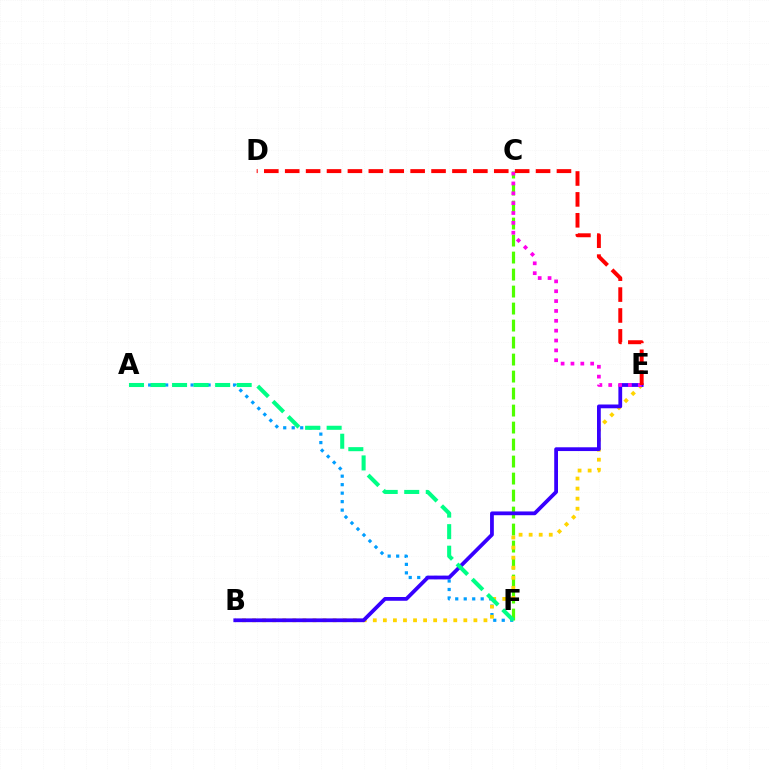{('C', 'F'): [{'color': '#4fff00', 'line_style': 'dashed', 'thickness': 2.31}], ('A', 'F'): [{'color': '#009eff', 'line_style': 'dotted', 'thickness': 2.31}, {'color': '#00ff86', 'line_style': 'dashed', 'thickness': 2.93}], ('B', 'E'): [{'color': '#ffd500', 'line_style': 'dotted', 'thickness': 2.73}, {'color': '#3700ff', 'line_style': 'solid', 'thickness': 2.72}], ('C', 'E'): [{'color': '#ff00ed', 'line_style': 'dotted', 'thickness': 2.68}], ('D', 'E'): [{'color': '#ff0000', 'line_style': 'dashed', 'thickness': 2.84}]}